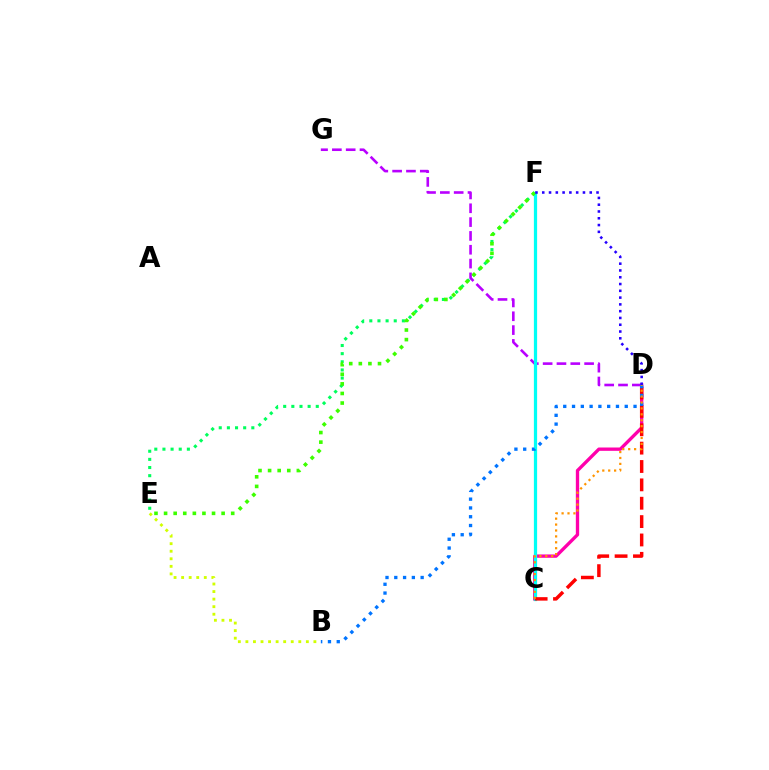{('C', 'D'): [{'color': '#ff00ac', 'line_style': 'solid', 'thickness': 2.4}, {'color': '#ff0000', 'line_style': 'dashed', 'thickness': 2.5}, {'color': '#ff9400', 'line_style': 'dotted', 'thickness': 1.61}], ('E', 'F'): [{'color': '#00ff5c', 'line_style': 'dotted', 'thickness': 2.21}, {'color': '#3dff00', 'line_style': 'dotted', 'thickness': 2.61}], ('D', 'G'): [{'color': '#b900ff', 'line_style': 'dashed', 'thickness': 1.88}], ('C', 'F'): [{'color': '#00fff6', 'line_style': 'solid', 'thickness': 2.33}], ('B', 'D'): [{'color': '#0074ff', 'line_style': 'dotted', 'thickness': 2.39}], ('B', 'E'): [{'color': '#d1ff00', 'line_style': 'dotted', 'thickness': 2.05}], ('D', 'F'): [{'color': '#2500ff', 'line_style': 'dotted', 'thickness': 1.84}]}